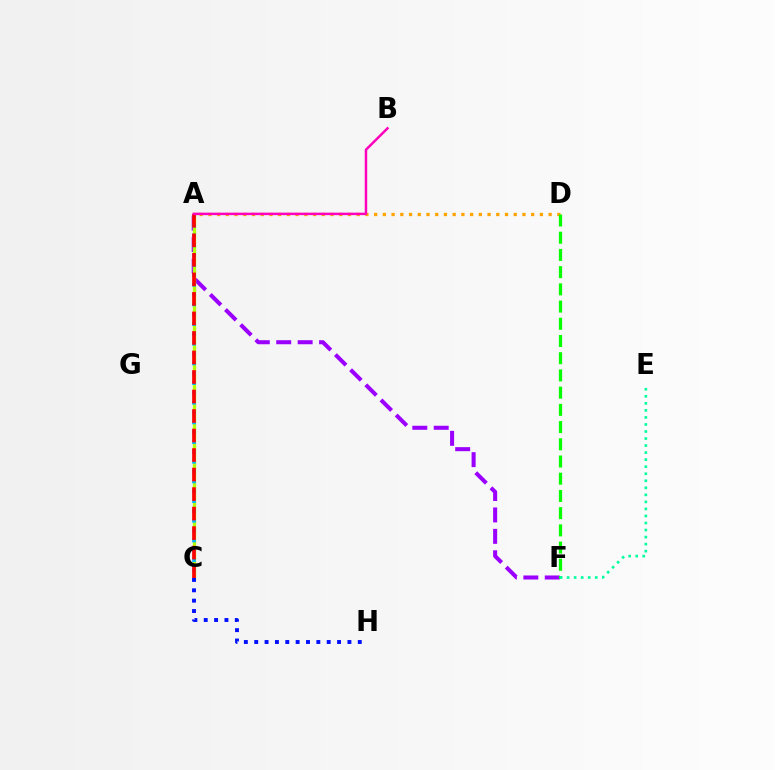{('A', 'F'): [{'color': '#9b00ff', 'line_style': 'dashed', 'thickness': 2.91}], ('A', 'C'): [{'color': '#b3ff00', 'line_style': 'solid', 'thickness': 2.38}, {'color': '#00b5ff', 'line_style': 'dotted', 'thickness': 2.67}, {'color': '#ff0000', 'line_style': 'dashed', 'thickness': 2.65}], ('A', 'D'): [{'color': '#ffa500', 'line_style': 'dotted', 'thickness': 2.37}], ('D', 'F'): [{'color': '#08ff00', 'line_style': 'dashed', 'thickness': 2.34}], ('C', 'H'): [{'color': '#0010ff', 'line_style': 'dotted', 'thickness': 2.81}], ('A', 'B'): [{'color': '#ff00bd', 'line_style': 'solid', 'thickness': 1.8}], ('E', 'F'): [{'color': '#00ff9d', 'line_style': 'dotted', 'thickness': 1.91}]}